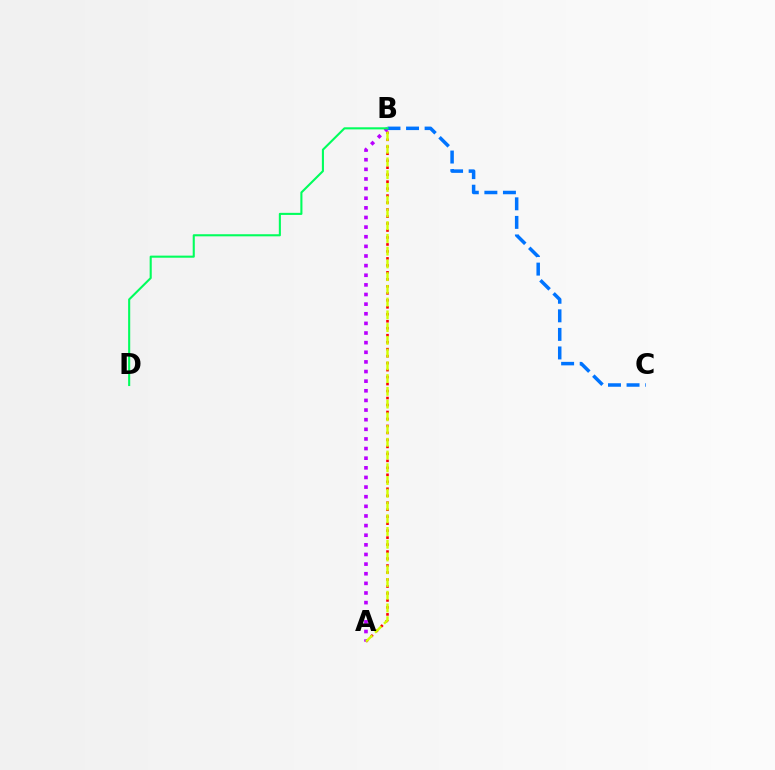{('A', 'B'): [{'color': '#ff0000', 'line_style': 'dotted', 'thickness': 1.9}, {'color': '#b900ff', 'line_style': 'dotted', 'thickness': 2.62}, {'color': '#d1ff00', 'line_style': 'dashed', 'thickness': 1.73}], ('B', 'C'): [{'color': '#0074ff', 'line_style': 'dashed', 'thickness': 2.52}], ('B', 'D'): [{'color': '#00ff5c', 'line_style': 'solid', 'thickness': 1.51}]}